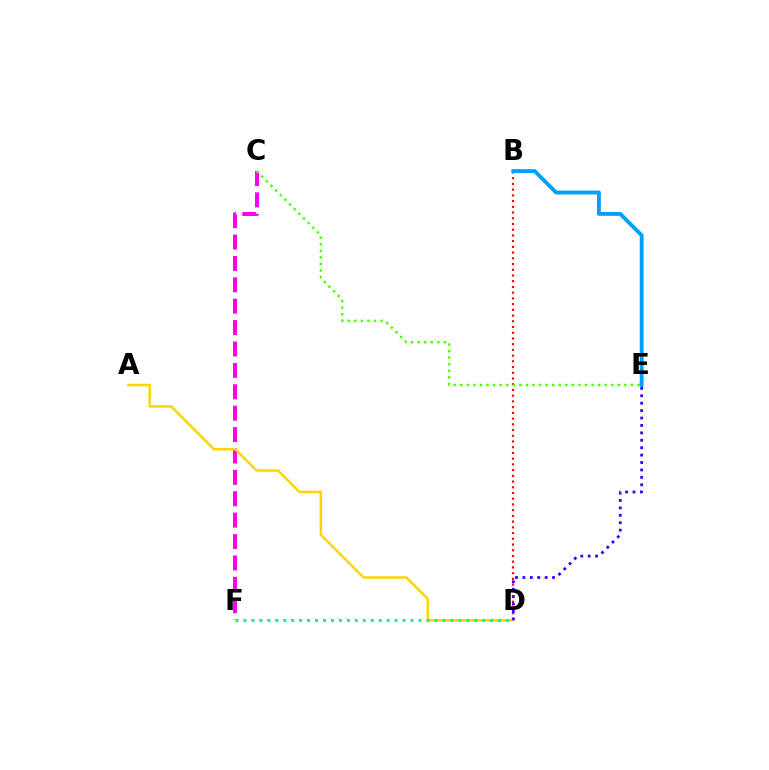{('C', 'F'): [{'color': '#ff00ed', 'line_style': 'dashed', 'thickness': 2.91}], ('B', 'D'): [{'color': '#ff0000', 'line_style': 'dotted', 'thickness': 1.56}], ('A', 'D'): [{'color': '#ffd500', 'line_style': 'solid', 'thickness': 1.8}], ('C', 'E'): [{'color': '#4fff00', 'line_style': 'dotted', 'thickness': 1.78}], ('D', 'E'): [{'color': '#3700ff', 'line_style': 'dotted', 'thickness': 2.02}], ('D', 'F'): [{'color': '#00ff86', 'line_style': 'dotted', 'thickness': 2.16}], ('B', 'E'): [{'color': '#009eff', 'line_style': 'solid', 'thickness': 2.78}]}